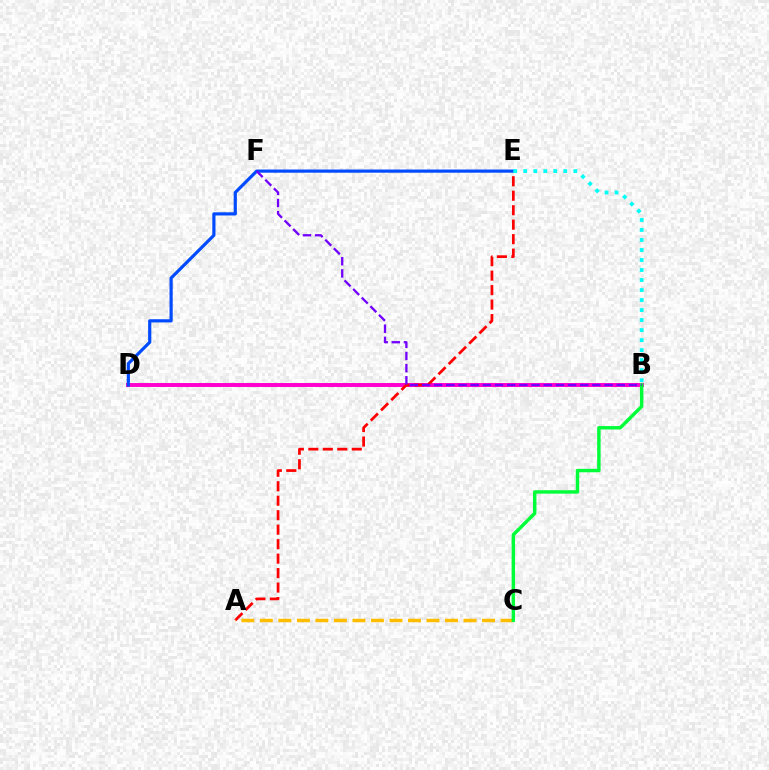{('B', 'D'): [{'color': '#84ff00', 'line_style': 'solid', 'thickness': 1.54}, {'color': '#ff00cf', 'line_style': 'solid', 'thickness': 2.84}], ('A', 'E'): [{'color': '#ff0000', 'line_style': 'dashed', 'thickness': 1.97}], ('A', 'C'): [{'color': '#ffbd00', 'line_style': 'dashed', 'thickness': 2.52}], ('D', 'E'): [{'color': '#004bff', 'line_style': 'solid', 'thickness': 2.29}], ('B', 'C'): [{'color': '#00ff39', 'line_style': 'solid', 'thickness': 2.47}], ('B', 'F'): [{'color': '#7200ff', 'line_style': 'dashed', 'thickness': 1.65}], ('B', 'E'): [{'color': '#00fff6', 'line_style': 'dotted', 'thickness': 2.72}]}